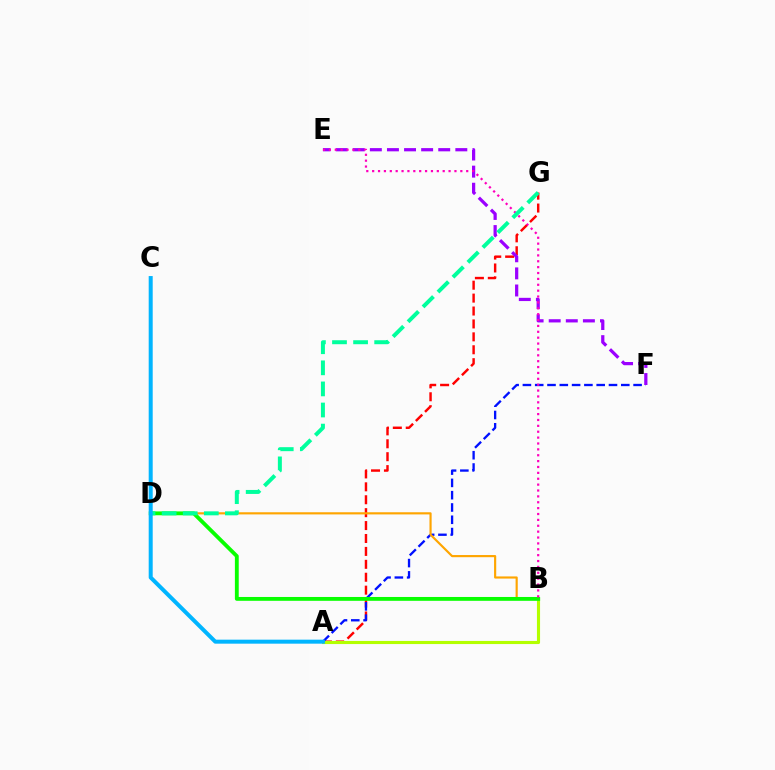{('A', 'G'): [{'color': '#ff0000', 'line_style': 'dashed', 'thickness': 1.75}], ('A', 'B'): [{'color': '#b3ff00', 'line_style': 'solid', 'thickness': 2.24}], ('A', 'F'): [{'color': '#0010ff', 'line_style': 'dashed', 'thickness': 1.67}], ('B', 'D'): [{'color': '#ffa500', 'line_style': 'solid', 'thickness': 1.55}, {'color': '#08ff00', 'line_style': 'solid', 'thickness': 2.76}], ('E', 'F'): [{'color': '#9b00ff', 'line_style': 'dashed', 'thickness': 2.32}], ('B', 'E'): [{'color': '#ff00bd', 'line_style': 'dotted', 'thickness': 1.6}], ('D', 'G'): [{'color': '#00ff9d', 'line_style': 'dashed', 'thickness': 2.86}], ('A', 'C'): [{'color': '#00b5ff', 'line_style': 'solid', 'thickness': 2.88}]}